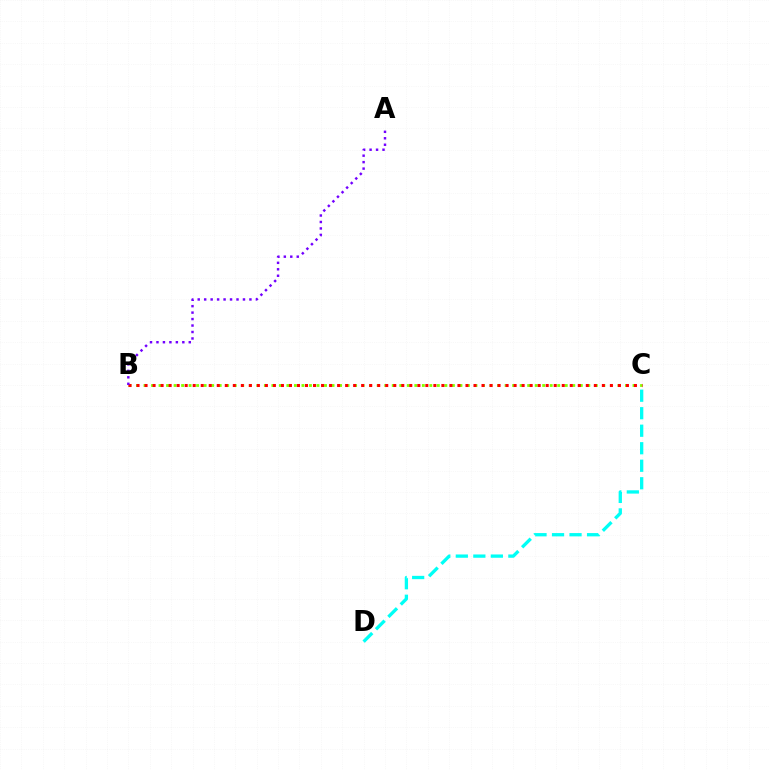{('C', 'D'): [{'color': '#00fff6', 'line_style': 'dashed', 'thickness': 2.38}], ('B', 'C'): [{'color': '#84ff00', 'line_style': 'dotted', 'thickness': 2.04}, {'color': '#ff0000', 'line_style': 'dotted', 'thickness': 2.18}], ('A', 'B'): [{'color': '#7200ff', 'line_style': 'dotted', 'thickness': 1.76}]}